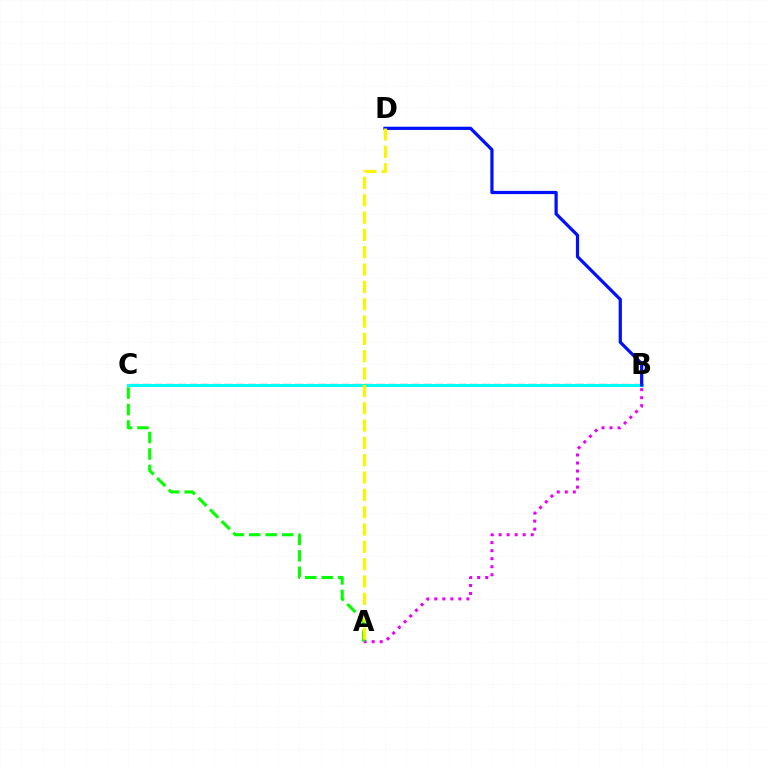{('B', 'C'): [{'color': '#ff0000', 'line_style': 'dashed', 'thickness': 1.59}, {'color': '#00fff6', 'line_style': 'solid', 'thickness': 2.22}], ('A', 'B'): [{'color': '#ee00ff', 'line_style': 'dotted', 'thickness': 2.18}], ('B', 'D'): [{'color': '#0010ff', 'line_style': 'solid', 'thickness': 2.32}], ('A', 'C'): [{'color': '#08ff00', 'line_style': 'dashed', 'thickness': 2.24}], ('A', 'D'): [{'color': '#fcf500', 'line_style': 'dashed', 'thickness': 2.35}]}